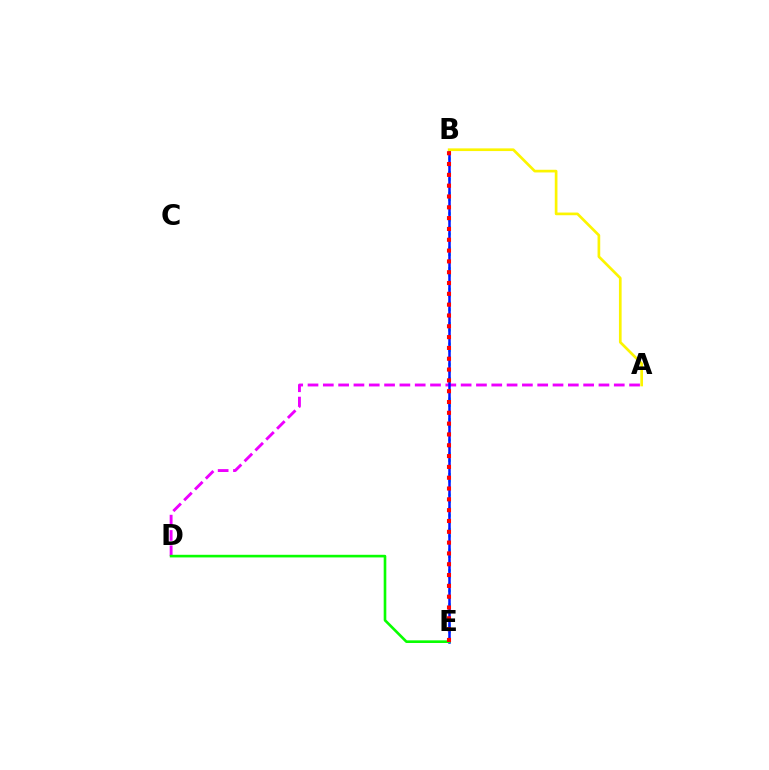{('B', 'E'): [{'color': '#00fff6', 'line_style': 'dotted', 'thickness': 1.86}, {'color': '#0010ff', 'line_style': 'solid', 'thickness': 1.81}, {'color': '#ff0000', 'line_style': 'dotted', 'thickness': 2.94}], ('A', 'D'): [{'color': '#ee00ff', 'line_style': 'dashed', 'thickness': 2.08}], ('D', 'E'): [{'color': '#08ff00', 'line_style': 'solid', 'thickness': 1.89}], ('A', 'B'): [{'color': '#fcf500', 'line_style': 'solid', 'thickness': 1.93}]}